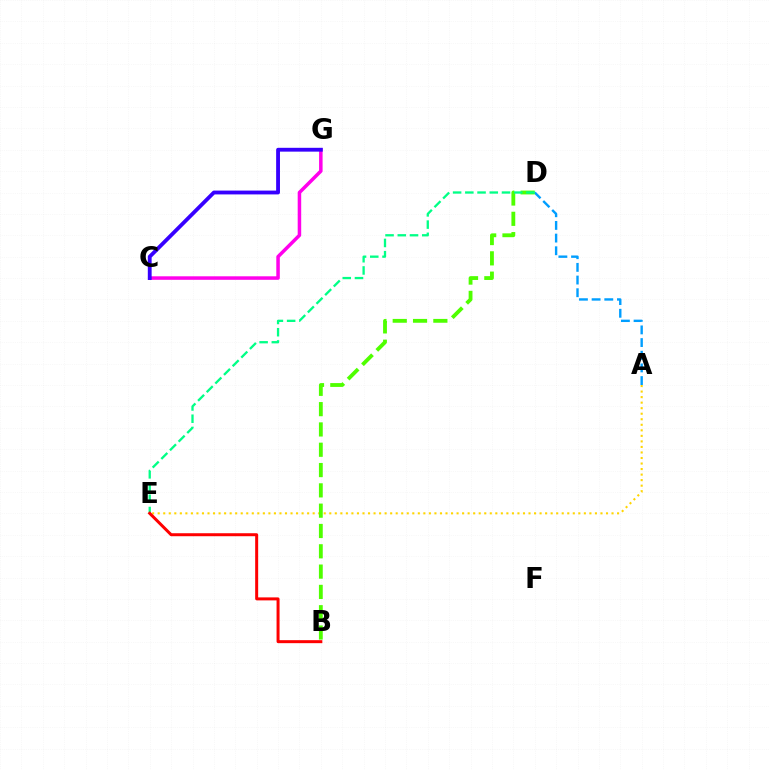{('A', 'D'): [{'color': '#009eff', 'line_style': 'dashed', 'thickness': 1.72}], ('A', 'E'): [{'color': '#ffd500', 'line_style': 'dotted', 'thickness': 1.5}], ('C', 'G'): [{'color': '#ff00ed', 'line_style': 'solid', 'thickness': 2.53}, {'color': '#3700ff', 'line_style': 'solid', 'thickness': 2.76}], ('B', 'D'): [{'color': '#4fff00', 'line_style': 'dashed', 'thickness': 2.76}], ('D', 'E'): [{'color': '#00ff86', 'line_style': 'dashed', 'thickness': 1.66}], ('B', 'E'): [{'color': '#ff0000', 'line_style': 'solid', 'thickness': 2.16}]}